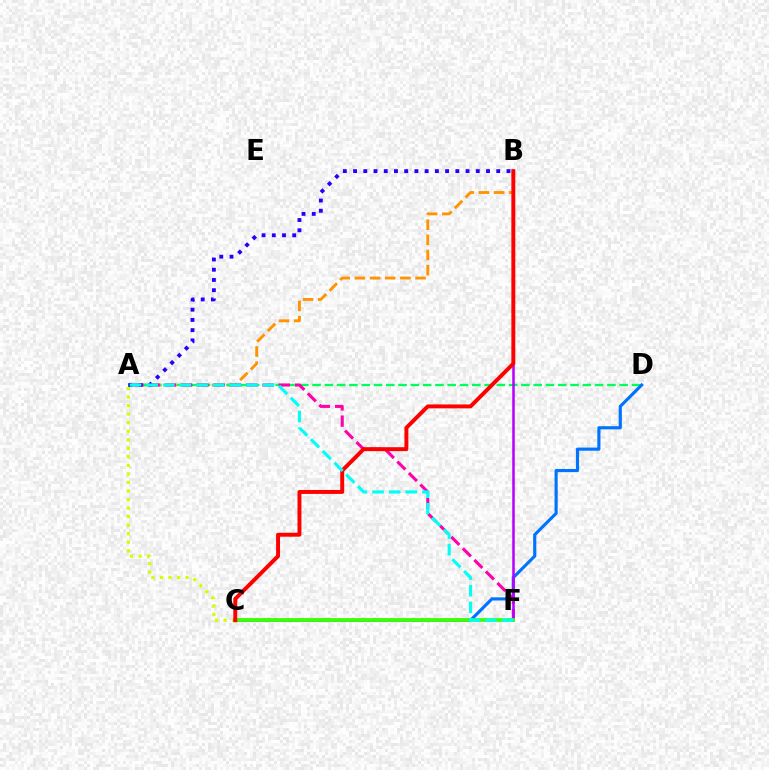{('A', 'C'): [{'color': '#d1ff00', 'line_style': 'dotted', 'thickness': 2.32}], ('A', 'B'): [{'color': '#ff9400', 'line_style': 'dashed', 'thickness': 2.06}, {'color': '#2500ff', 'line_style': 'dotted', 'thickness': 2.78}], ('A', 'D'): [{'color': '#00ff5c', 'line_style': 'dashed', 'thickness': 1.67}], ('C', 'D'): [{'color': '#0074ff', 'line_style': 'solid', 'thickness': 2.27}], ('A', 'F'): [{'color': '#ff00ac', 'line_style': 'dashed', 'thickness': 2.21}, {'color': '#00fff6', 'line_style': 'dashed', 'thickness': 2.26}], ('B', 'F'): [{'color': '#b900ff', 'line_style': 'solid', 'thickness': 1.82}], ('C', 'F'): [{'color': '#3dff00', 'line_style': 'solid', 'thickness': 2.69}], ('B', 'C'): [{'color': '#ff0000', 'line_style': 'solid', 'thickness': 2.83}]}